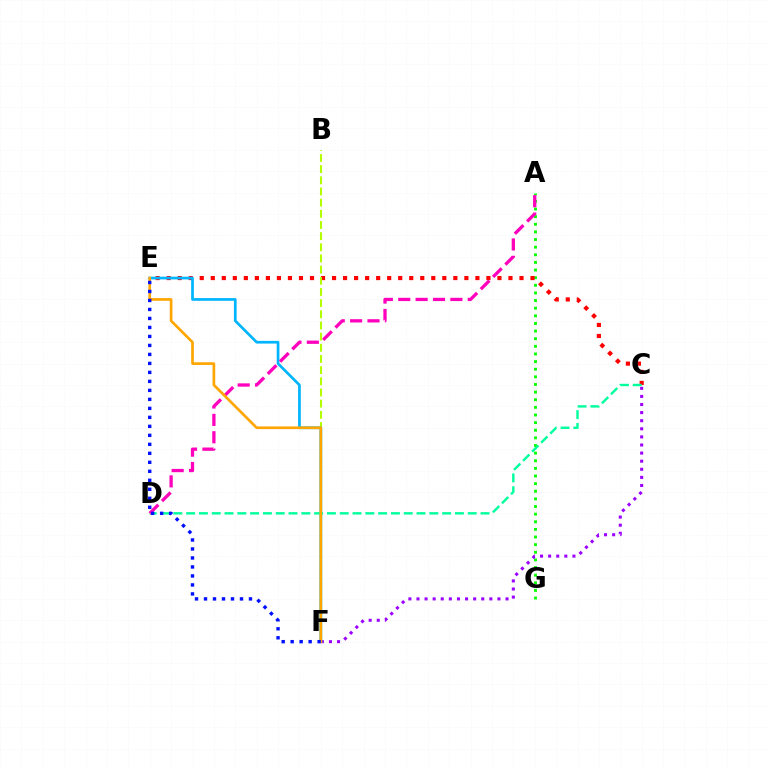{('A', 'G'): [{'color': '#08ff00', 'line_style': 'dotted', 'thickness': 2.07}], ('C', 'E'): [{'color': '#ff0000', 'line_style': 'dotted', 'thickness': 3.0}], ('C', 'F'): [{'color': '#9b00ff', 'line_style': 'dotted', 'thickness': 2.2}], ('B', 'F'): [{'color': '#b3ff00', 'line_style': 'dashed', 'thickness': 1.52}], ('E', 'F'): [{'color': '#00b5ff', 'line_style': 'solid', 'thickness': 1.95}, {'color': '#ffa500', 'line_style': 'solid', 'thickness': 1.93}, {'color': '#0010ff', 'line_style': 'dotted', 'thickness': 2.44}], ('C', 'D'): [{'color': '#00ff9d', 'line_style': 'dashed', 'thickness': 1.74}], ('A', 'D'): [{'color': '#ff00bd', 'line_style': 'dashed', 'thickness': 2.36}]}